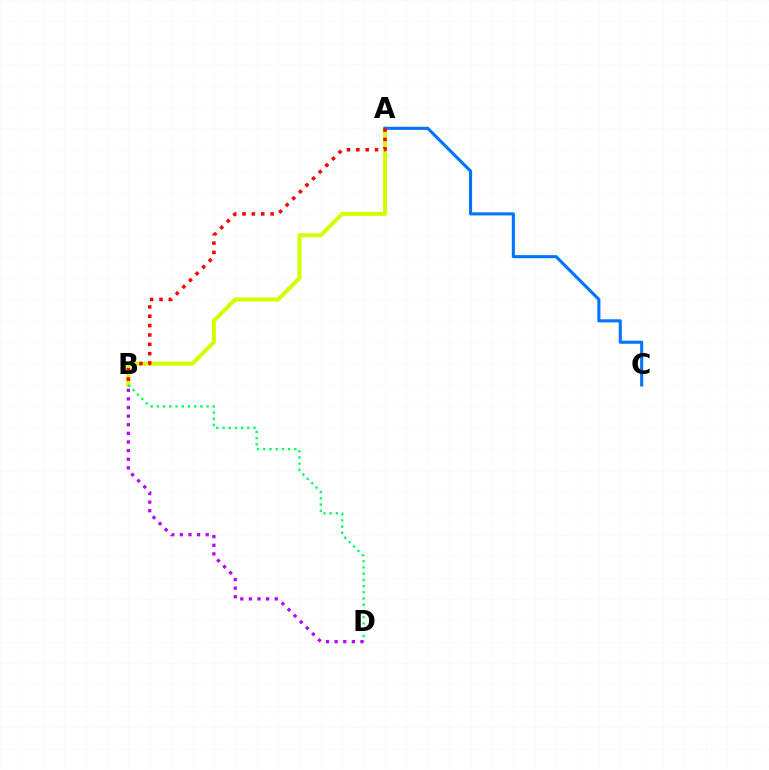{('A', 'B'): [{'color': '#d1ff00', 'line_style': 'solid', 'thickness': 2.87}, {'color': '#ff0000', 'line_style': 'dotted', 'thickness': 2.54}], ('A', 'C'): [{'color': '#0074ff', 'line_style': 'solid', 'thickness': 2.22}], ('B', 'D'): [{'color': '#00ff5c', 'line_style': 'dotted', 'thickness': 1.69}, {'color': '#b900ff', 'line_style': 'dotted', 'thickness': 2.34}]}